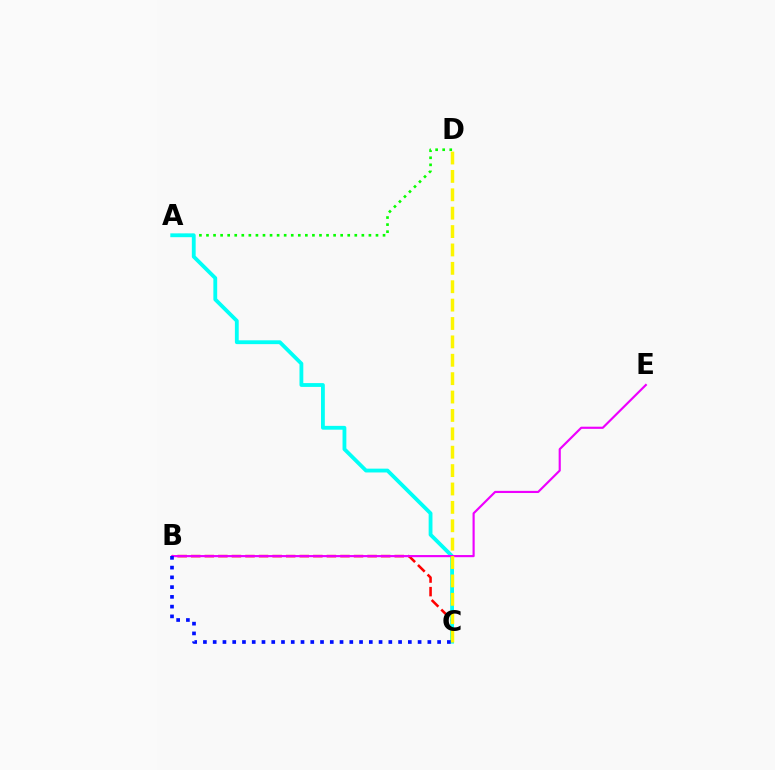{('A', 'D'): [{'color': '#08ff00', 'line_style': 'dotted', 'thickness': 1.92}], ('B', 'C'): [{'color': '#ff0000', 'line_style': 'dashed', 'thickness': 1.84}, {'color': '#0010ff', 'line_style': 'dotted', 'thickness': 2.65}], ('A', 'C'): [{'color': '#00fff6', 'line_style': 'solid', 'thickness': 2.75}], ('B', 'E'): [{'color': '#ee00ff', 'line_style': 'solid', 'thickness': 1.55}], ('C', 'D'): [{'color': '#fcf500', 'line_style': 'dashed', 'thickness': 2.5}]}